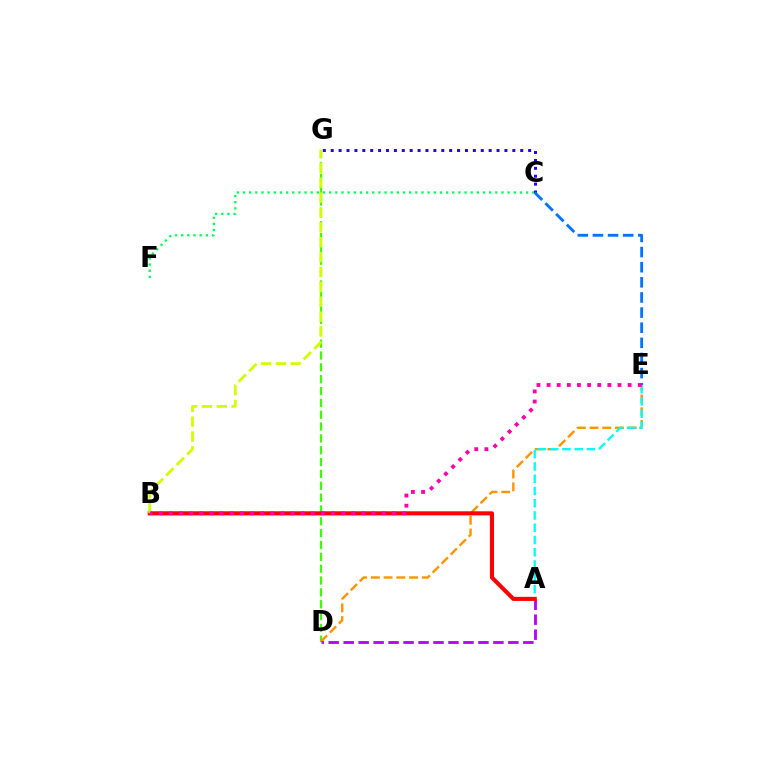{('C', 'F'): [{'color': '#00ff5c', 'line_style': 'dotted', 'thickness': 1.67}], ('C', 'G'): [{'color': '#2500ff', 'line_style': 'dotted', 'thickness': 2.15}], ('D', 'G'): [{'color': '#3dff00', 'line_style': 'dashed', 'thickness': 1.61}], ('D', 'E'): [{'color': '#ff9400', 'line_style': 'dashed', 'thickness': 1.73}], ('A', 'D'): [{'color': '#b900ff', 'line_style': 'dashed', 'thickness': 2.03}], ('A', 'E'): [{'color': '#00fff6', 'line_style': 'dashed', 'thickness': 1.67}], ('A', 'B'): [{'color': '#ff0000', 'line_style': 'solid', 'thickness': 2.94}], ('C', 'E'): [{'color': '#0074ff', 'line_style': 'dashed', 'thickness': 2.06}], ('B', 'G'): [{'color': '#d1ff00', 'line_style': 'dashed', 'thickness': 2.02}], ('B', 'E'): [{'color': '#ff00ac', 'line_style': 'dotted', 'thickness': 2.75}]}